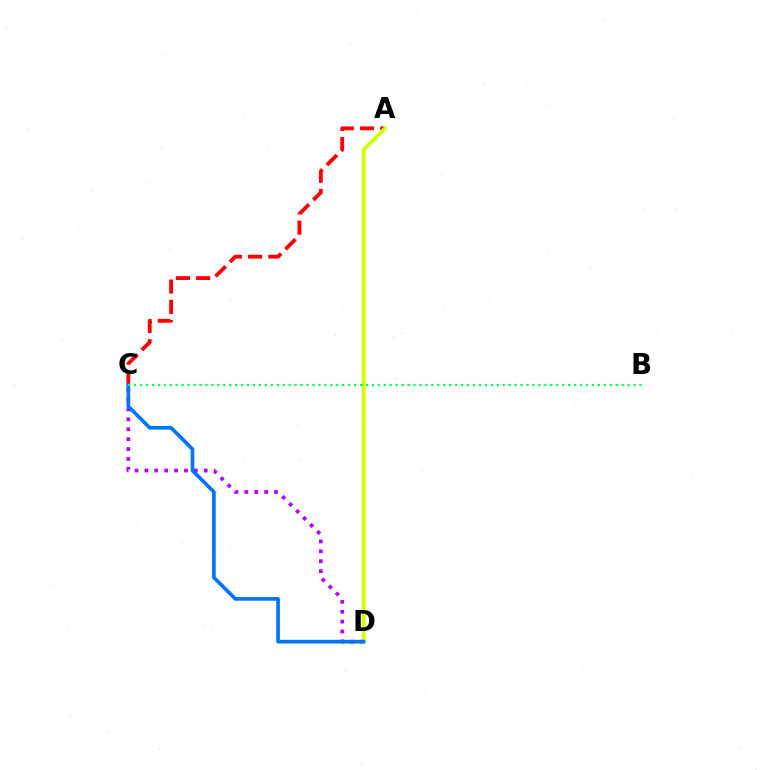{('A', 'C'): [{'color': '#ff0000', 'line_style': 'dashed', 'thickness': 2.75}], ('C', 'D'): [{'color': '#b900ff', 'line_style': 'dotted', 'thickness': 2.69}, {'color': '#0074ff', 'line_style': 'solid', 'thickness': 2.64}], ('A', 'D'): [{'color': '#d1ff00', 'line_style': 'solid', 'thickness': 2.7}], ('B', 'C'): [{'color': '#00ff5c', 'line_style': 'dotted', 'thickness': 1.62}]}